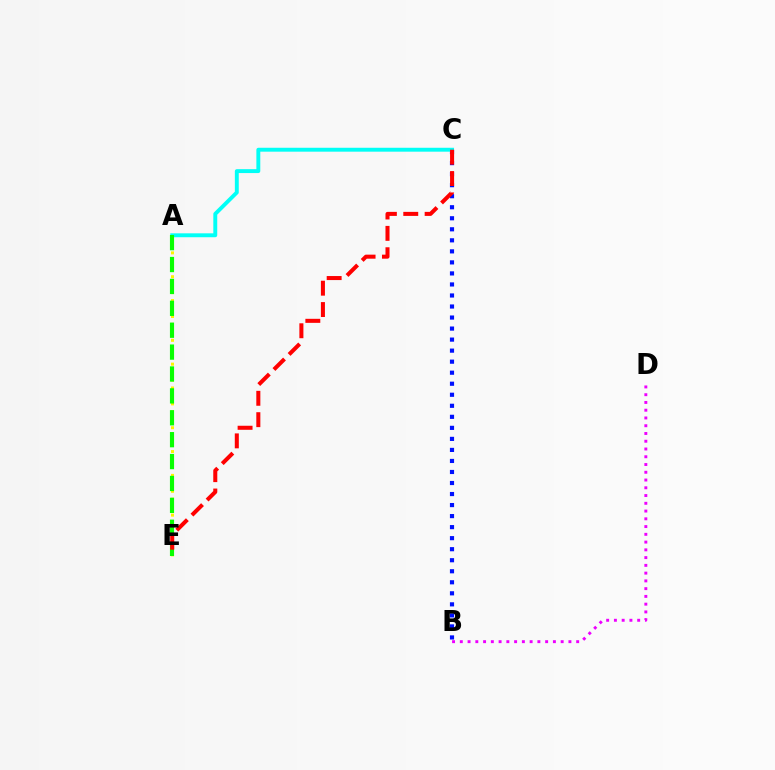{('A', 'E'): [{'color': '#fcf500', 'line_style': 'dotted', 'thickness': 2.16}, {'color': '#08ff00', 'line_style': 'dashed', 'thickness': 2.97}], ('B', 'C'): [{'color': '#0010ff', 'line_style': 'dotted', 'thickness': 3.0}], ('B', 'D'): [{'color': '#ee00ff', 'line_style': 'dotted', 'thickness': 2.11}], ('A', 'C'): [{'color': '#00fff6', 'line_style': 'solid', 'thickness': 2.81}], ('C', 'E'): [{'color': '#ff0000', 'line_style': 'dashed', 'thickness': 2.9}]}